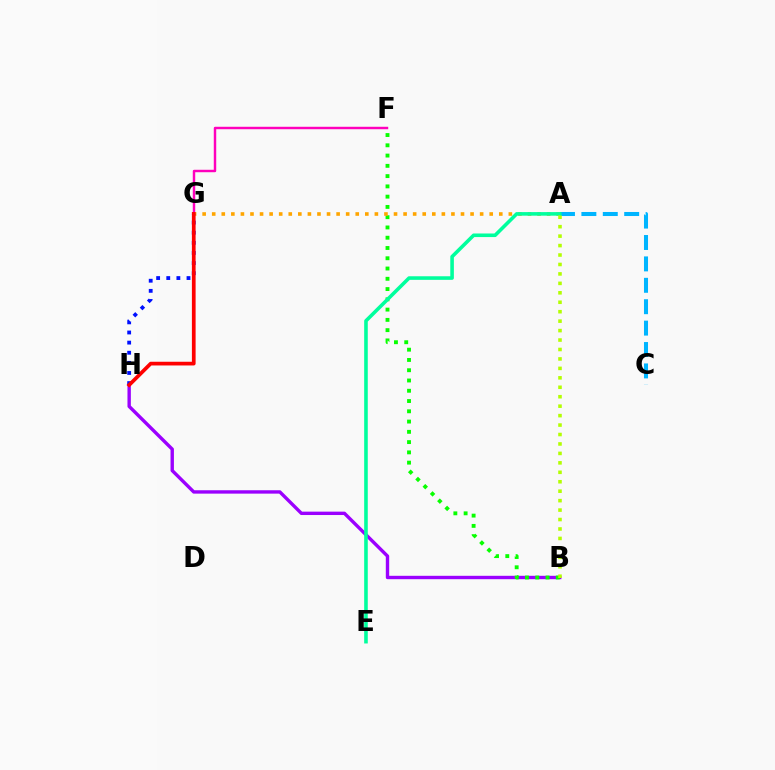{('B', 'H'): [{'color': '#9b00ff', 'line_style': 'solid', 'thickness': 2.44}], ('F', 'G'): [{'color': '#ff00bd', 'line_style': 'solid', 'thickness': 1.76}], ('B', 'F'): [{'color': '#08ff00', 'line_style': 'dotted', 'thickness': 2.79}], ('A', 'G'): [{'color': '#ffa500', 'line_style': 'dotted', 'thickness': 2.6}], ('A', 'C'): [{'color': '#00b5ff', 'line_style': 'dashed', 'thickness': 2.91}], ('A', 'E'): [{'color': '#00ff9d', 'line_style': 'solid', 'thickness': 2.58}], ('G', 'H'): [{'color': '#0010ff', 'line_style': 'dotted', 'thickness': 2.75}, {'color': '#ff0000', 'line_style': 'solid', 'thickness': 2.67}], ('A', 'B'): [{'color': '#b3ff00', 'line_style': 'dotted', 'thickness': 2.57}]}